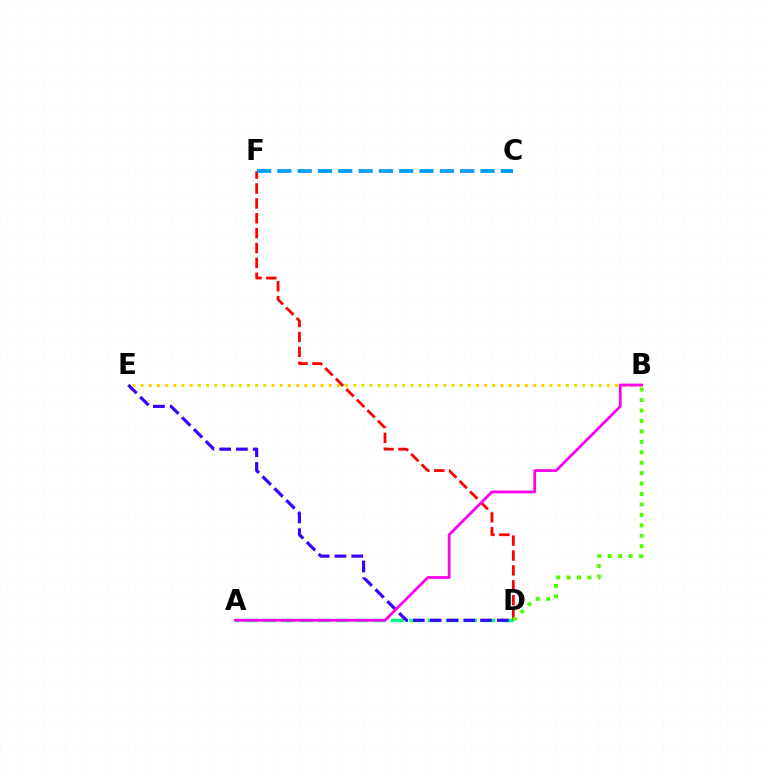{('A', 'D'): [{'color': '#00ff86', 'line_style': 'dashed', 'thickness': 2.48}], ('B', 'E'): [{'color': '#ffd500', 'line_style': 'dotted', 'thickness': 2.22}], ('D', 'F'): [{'color': '#ff0000', 'line_style': 'dashed', 'thickness': 2.02}], ('C', 'F'): [{'color': '#009eff', 'line_style': 'dashed', 'thickness': 2.76}], ('B', 'D'): [{'color': '#4fff00', 'line_style': 'dotted', 'thickness': 2.84}], ('D', 'E'): [{'color': '#3700ff', 'line_style': 'dashed', 'thickness': 2.28}], ('A', 'B'): [{'color': '#ff00ed', 'line_style': 'solid', 'thickness': 1.99}]}